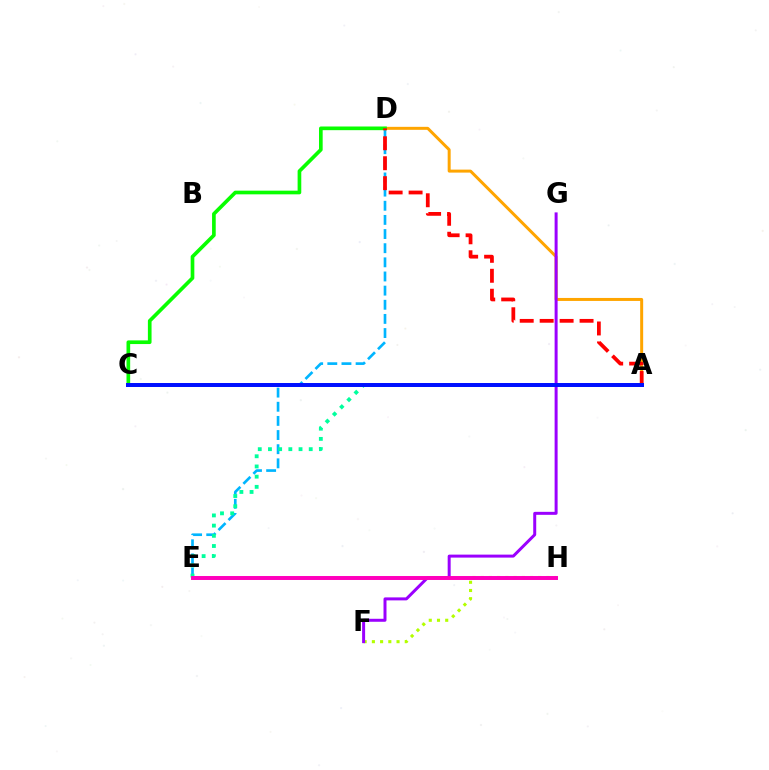{('F', 'H'): [{'color': '#b3ff00', 'line_style': 'dotted', 'thickness': 2.23}], ('A', 'D'): [{'color': '#ffa500', 'line_style': 'solid', 'thickness': 2.15}, {'color': '#ff0000', 'line_style': 'dashed', 'thickness': 2.71}], ('D', 'E'): [{'color': '#00b5ff', 'line_style': 'dashed', 'thickness': 1.92}], ('A', 'E'): [{'color': '#00ff9d', 'line_style': 'dotted', 'thickness': 2.77}], ('C', 'D'): [{'color': '#08ff00', 'line_style': 'solid', 'thickness': 2.64}], ('F', 'G'): [{'color': '#9b00ff', 'line_style': 'solid', 'thickness': 2.15}], ('A', 'C'): [{'color': '#0010ff', 'line_style': 'solid', 'thickness': 2.86}], ('E', 'H'): [{'color': '#ff00bd', 'line_style': 'solid', 'thickness': 2.85}]}